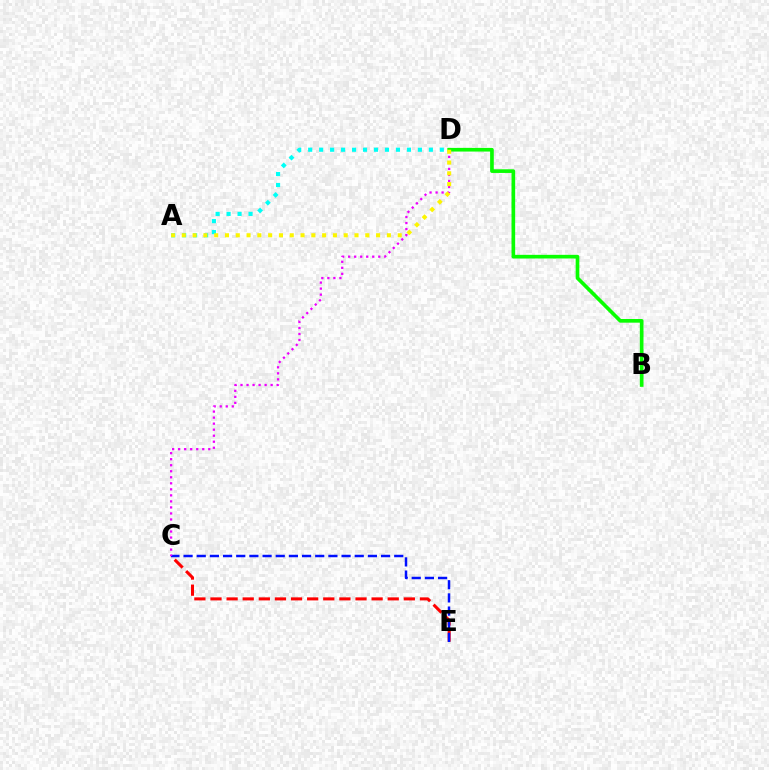{('C', 'E'): [{'color': '#ff0000', 'line_style': 'dashed', 'thickness': 2.19}, {'color': '#0010ff', 'line_style': 'dashed', 'thickness': 1.79}], ('C', 'D'): [{'color': '#ee00ff', 'line_style': 'dotted', 'thickness': 1.64}], ('B', 'D'): [{'color': '#08ff00', 'line_style': 'solid', 'thickness': 2.64}], ('A', 'D'): [{'color': '#00fff6', 'line_style': 'dotted', 'thickness': 2.98}, {'color': '#fcf500', 'line_style': 'dotted', 'thickness': 2.93}]}